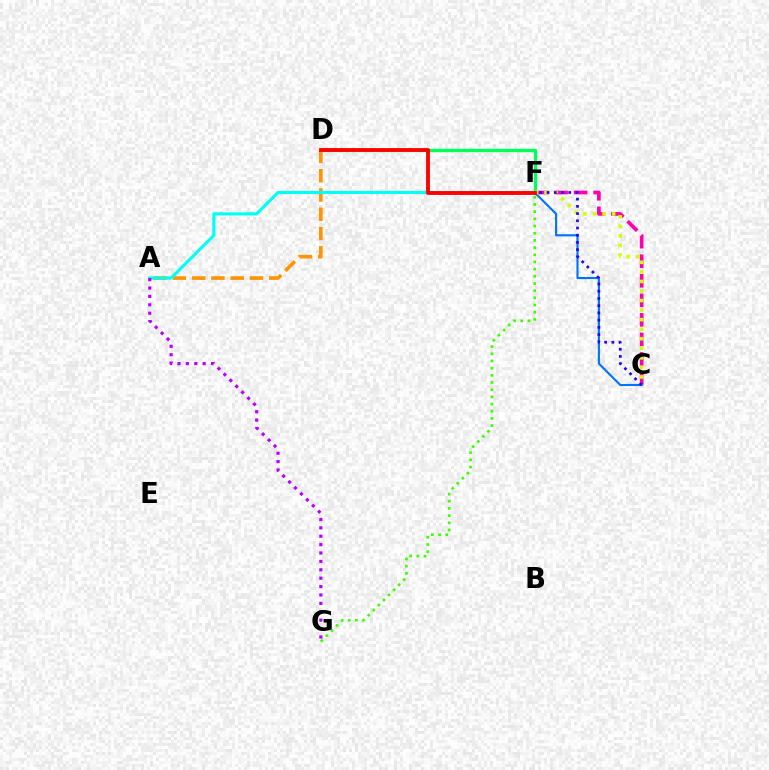{('F', 'G'): [{'color': '#3dff00', 'line_style': 'dotted', 'thickness': 1.95}], ('C', 'F'): [{'color': '#ff00ac', 'line_style': 'dashed', 'thickness': 2.65}, {'color': '#0074ff', 'line_style': 'solid', 'thickness': 1.54}, {'color': '#d1ff00', 'line_style': 'dotted', 'thickness': 2.6}, {'color': '#2500ff', 'line_style': 'dotted', 'thickness': 1.96}], ('D', 'F'): [{'color': '#00ff5c', 'line_style': 'solid', 'thickness': 2.4}, {'color': '#ff0000', 'line_style': 'solid', 'thickness': 2.75}], ('A', 'D'): [{'color': '#ff9400', 'line_style': 'dashed', 'thickness': 2.62}], ('A', 'F'): [{'color': '#00fff6', 'line_style': 'solid', 'thickness': 2.25}], ('A', 'G'): [{'color': '#b900ff', 'line_style': 'dotted', 'thickness': 2.28}]}